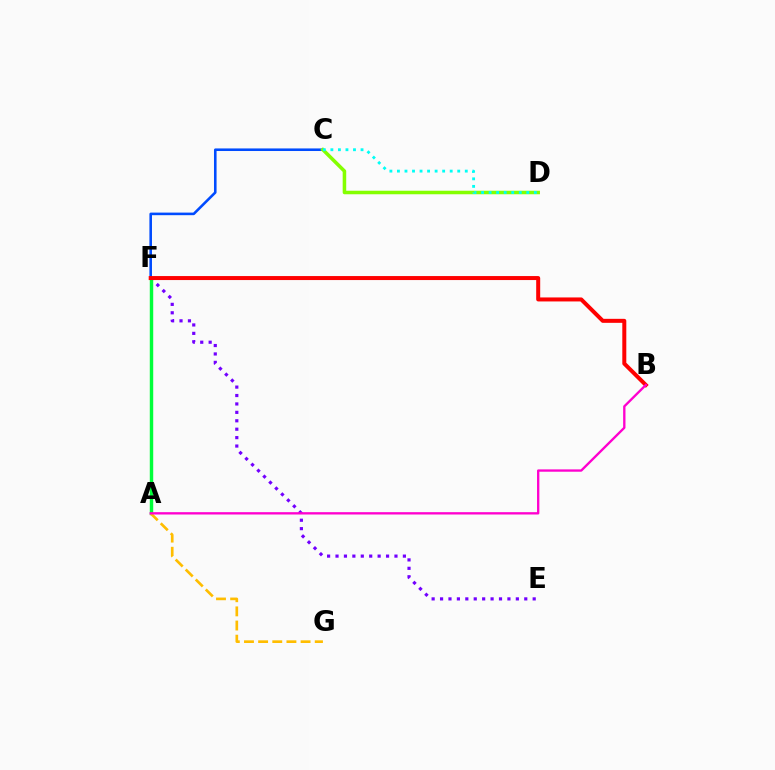{('C', 'F'): [{'color': '#004bff', 'line_style': 'solid', 'thickness': 1.86}], ('C', 'D'): [{'color': '#84ff00', 'line_style': 'solid', 'thickness': 2.54}, {'color': '#00fff6', 'line_style': 'dotted', 'thickness': 2.05}], ('E', 'F'): [{'color': '#7200ff', 'line_style': 'dotted', 'thickness': 2.29}], ('A', 'F'): [{'color': '#00ff39', 'line_style': 'solid', 'thickness': 2.48}], ('B', 'F'): [{'color': '#ff0000', 'line_style': 'solid', 'thickness': 2.88}], ('A', 'G'): [{'color': '#ffbd00', 'line_style': 'dashed', 'thickness': 1.92}], ('A', 'B'): [{'color': '#ff00cf', 'line_style': 'solid', 'thickness': 1.68}]}